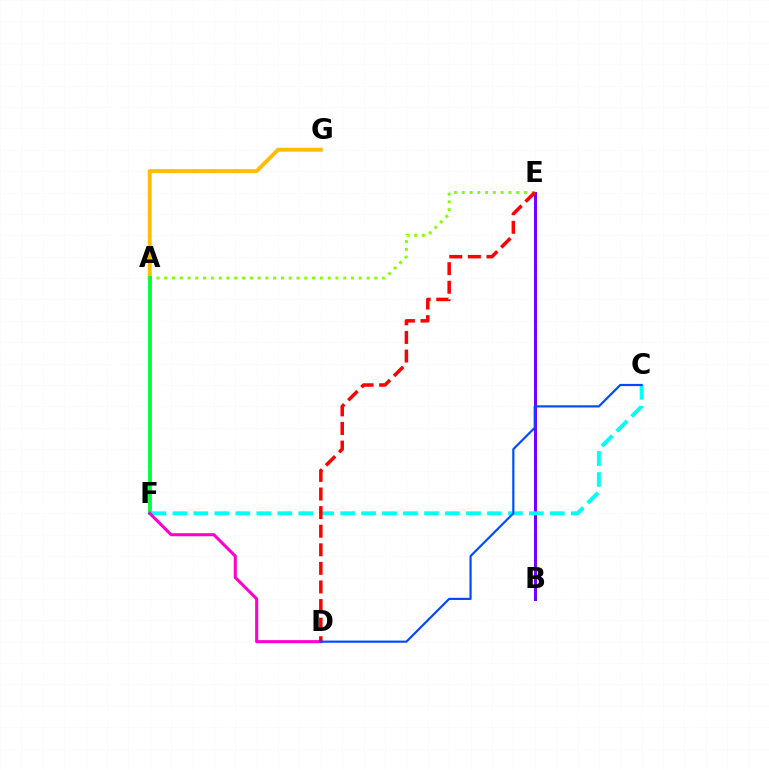{('B', 'E'): [{'color': '#7200ff', 'line_style': 'solid', 'thickness': 2.14}], ('A', 'E'): [{'color': '#84ff00', 'line_style': 'dotted', 'thickness': 2.11}], ('A', 'G'): [{'color': '#ffbd00', 'line_style': 'solid', 'thickness': 2.82}], ('A', 'F'): [{'color': '#00ff39', 'line_style': 'solid', 'thickness': 2.74}], ('C', 'F'): [{'color': '#00fff6', 'line_style': 'dashed', 'thickness': 2.85}], ('D', 'F'): [{'color': '#ff00cf', 'line_style': 'solid', 'thickness': 2.22}], ('D', 'E'): [{'color': '#ff0000', 'line_style': 'dashed', 'thickness': 2.53}], ('C', 'D'): [{'color': '#004bff', 'line_style': 'solid', 'thickness': 1.57}]}